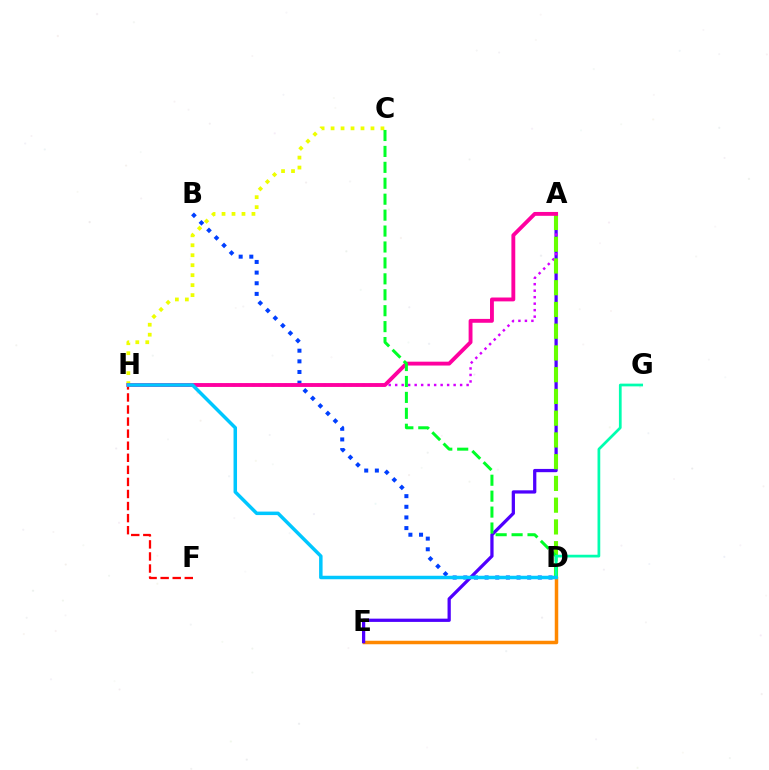{('D', 'E'): [{'color': '#ff8800', 'line_style': 'solid', 'thickness': 2.52}], ('A', 'E'): [{'color': '#4f00ff', 'line_style': 'solid', 'thickness': 2.34}], ('B', 'D'): [{'color': '#003fff', 'line_style': 'dotted', 'thickness': 2.89}], ('A', 'H'): [{'color': '#d600ff', 'line_style': 'dotted', 'thickness': 1.76}, {'color': '#ff00a0', 'line_style': 'solid', 'thickness': 2.78}], ('F', 'H'): [{'color': '#ff0000', 'line_style': 'dashed', 'thickness': 1.64}], ('A', 'D'): [{'color': '#66ff00', 'line_style': 'dashed', 'thickness': 2.95}], ('C', 'H'): [{'color': '#eeff00', 'line_style': 'dotted', 'thickness': 2.71}], ('C', 'D'): [{'color': '#00ff27', 'line_style': 'dashed', 'thickness': 2.16}], ('D', 'G'): [{'color': '#00ffaf', 'line_style': 'solid', 'thickness': 1.96}], ('D', 'H'): [{'color': '#00c7ff', 'line_style': 'solid', 'thickness': 2.51}]}